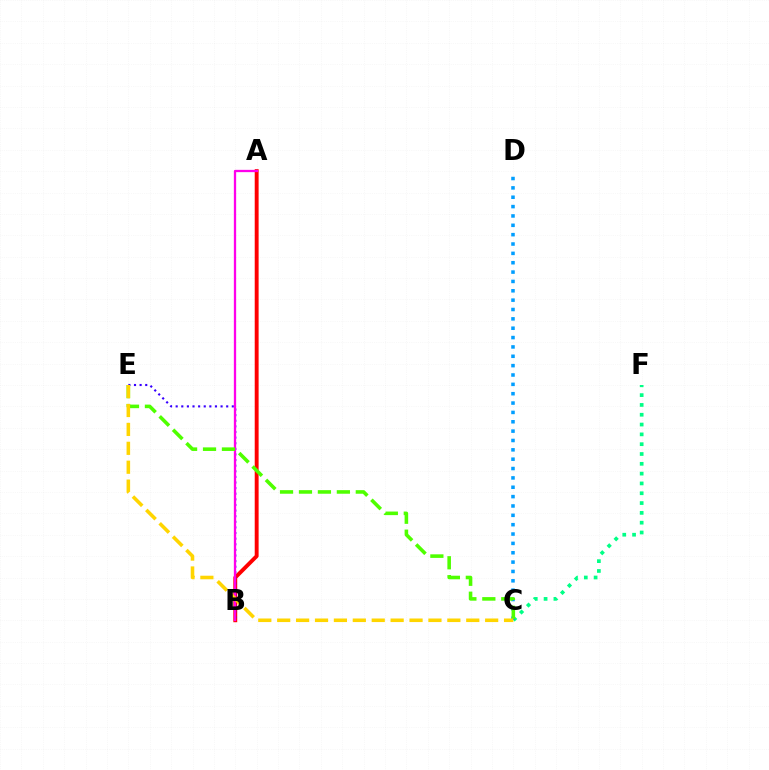{('A', 'B'): [{'color': '#ff0000', 'line_style': 'solid', 'thickness': 2.8}, {'color': '#ff00ed', 'line_style': 'solid', 'thickness': 1.65}], ('B', 'E'): [{'color': '#3700ff', 'line_style': 'dotted', 'thickness': 1.53}], ('C', 'F'): [{'color': '#00ff86', 'line_style': 'dotted', 'thickness': 2.67}], ('C', 'D'): [{'color': '#009eff', 'line_style': 'dotted', 'thickness': 2.54}], ('C', 'E'): [{'color': '#4fff00', 'line_style': 'dashed', 'thickness': 2.57}, {'color': '#ffd500', 'line_style': 'dashed', 'thickness': 2.57}]}